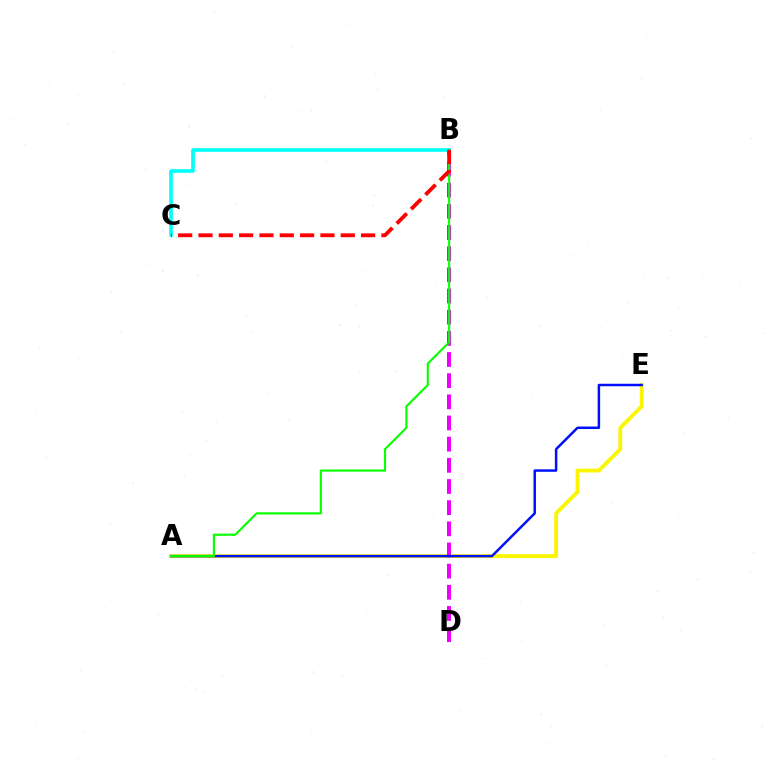{('A', 'E'): [{'color': '#fcf500', 'line_style': 'solid', 'thickness': 2.77}, {'color': '#0010ff', 'line_style': 'solid', 'thickness': 1.79}], ('B', 'D'): [{'color': '#ee00ff', 'line_style': 'dashed', 'thickness': 2.87}], ('A', 'B'): [{'color': '#08ff00', 'line_style': 'solid', 'thickness': 1.54}], ('B', 'C'): [{'color': '#00fff6', 'line_style': 'solid', 'thickness': 2.6}, {'color': '#ff0000', 'line_style': 'dashed', 'thickness': 2.76}]}